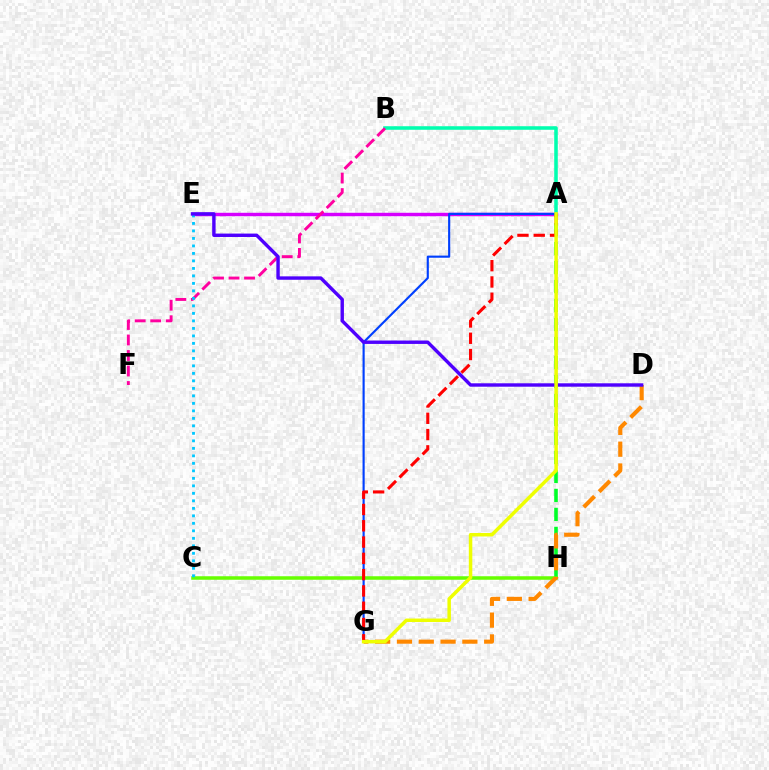{('A', 'E'): [{'color': '#d600ff', 'line_style': 'solid', 'thickness': 2.46}], ('A', 'B'): [{'color': '#00ffaf', 'line_style': 'solid', 'thickness': 2.55}], ('A', 'H'): [{'color': '#00ff27', 'line_style': 'dashed', 'thickness': 2.58}], ('A', 'G'): [{'color': '#003fff', 'line_style': 'solid', 'thickness': 1.54}, {'color': '#ff0000', 'line_style': 'dashed', 'thickness': 2.21}, {'color': '#eeff00', 'line_style': 'solid', 'thickness': 2.51}], ('B', 'F'): [{'color': '#ff00a0', 'line_style': 'dashed', 'thickness': 2.11}], ('C', 'H'): [{'color': '#66ff00', 'line_style': 'solid', 'thickness': 2.53}], ('C', 'E'): [{'color': '#00c7ff', 'line_style': 'dotted', 'thickness': 2.04}], ('D', 'G'): [{'color': '#ff8800', 'line_style': 'dashed', 'thickness': 2.96}], ('D', 'E'): [{'color': '#4f00ff', 'line_style': 'solid', 'thickness': 2.45}]}